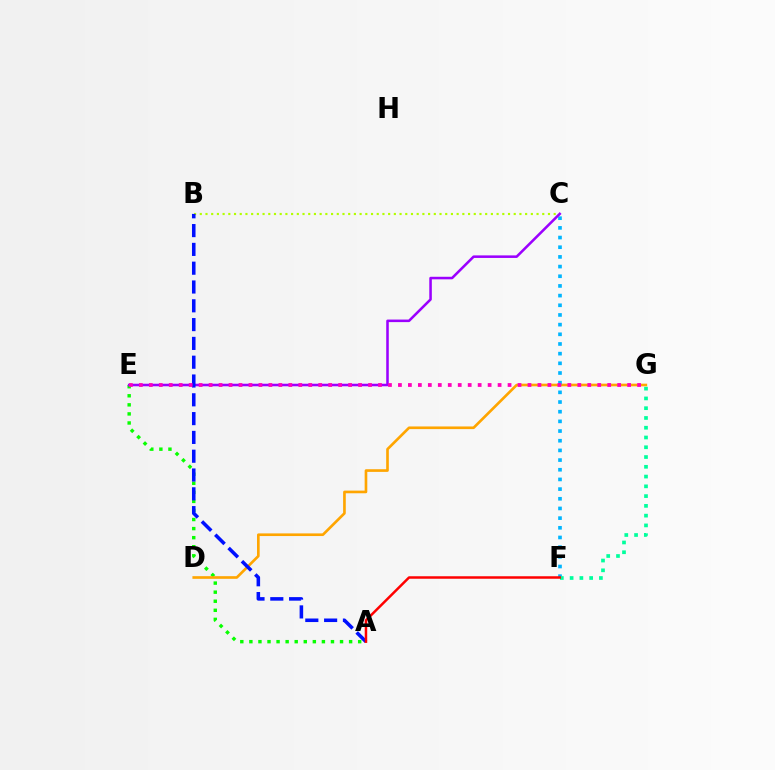{('A', 'E'): [{'color': '#08ff00', 'line_style': 'dotted', 'thickness': 2.46}], ('D', 'G'): [{'color': '#ffa500', 'line_style': 'solid', 'thickness': 1.91}], ('C', 'F'): [{'color': '#00b5ff', 'line_style': 'dotted', 'thickness': 2.63}], ('B', 'C'): [{'color': '#b3ff00', 'line_style': 'dotted', 'thickness': 1.55}], ('C', 'E'): [{'color': '#9b00ff', 'line_style': 'solid', 'thickness': 1.84}], ('F', 'G'): [{'color': '#00ff9d', 'line_style': 'dotted', 'thickness': 2.65}], ('A', 'B'): [{'color': '#0010ff', 'line_style': 'dashed', 'thickness': 2.55}], ('E', 'G'): [{'color': '#ff00bd', 'line_style': 'dotted', 'thickness': 2.71}], ('A', 'F'): [{'color': '#ff0000', 'line_style': 'solid', 'thickness': 1.79}]}